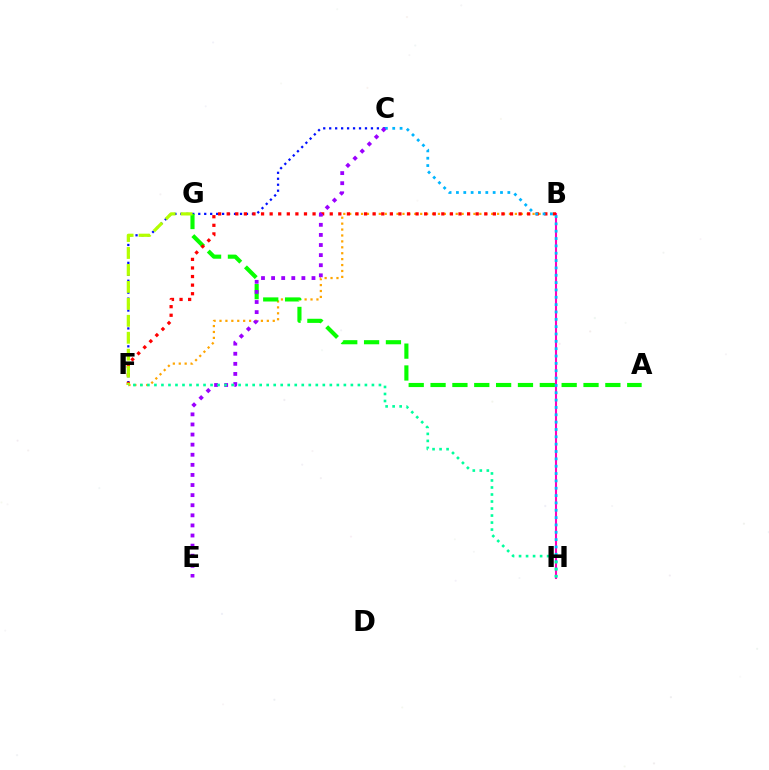{('B', 'F'): [{'color': '#ffa500', 'line_style': 'dotted', 'thickness': 1.61}, {'color': '#ff0000', 'line_style': 'dotted', 'thickness': 2.33}], ('C', 'F'): [{'color': '#0010ff', 'line_style': 'dotted', 'thickness': 1.62}], ('A', 'G'): [{'color': '#08ff00', 'line_style': 'dashed', 'thickness': 2.97}], ('B', 'H'): [{'color': '#ff00bd', 'line_style': 'solid', 'thickness': 1.5}], ('C', 'H'): [{'color': '#00b5ff', 'line_style': 'dotted', 'thickness': 2.0}], ('F', 'G'): [{'color': '#b3ff00', 'line_style': 'dashed', 'thickness': 2.3}], ('C', 'E'): [{'color': '#9b00ff', 'line_style': 'dotted', 'thickness': 2.74}], ('F', 'H'): [{'color': '#00ff9d', 'line_style': 'dotted', 'thickness': 1.91}]}